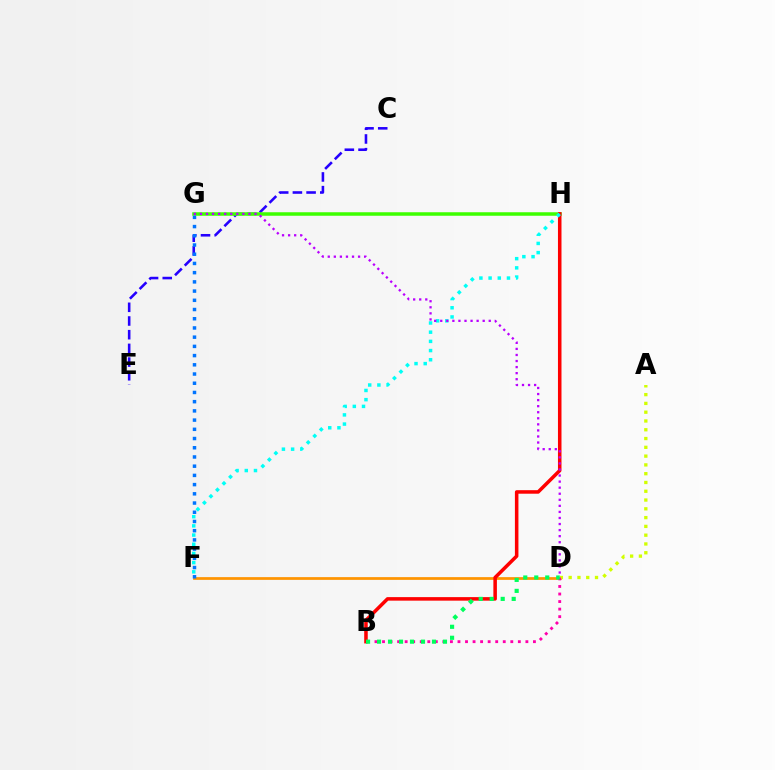{('C', 'E'): [{'color': '#2500ff', 'line_style': 'dashed', 'thickness': 1.86}], ('G', 'H'): [{'color': '#3dff00', 'line_style': 'solid', 'thickness': 2.53}], ('D', 'F'): [{'color': '#ff9400', 'line_style': 'solid', 'thickness': 1.97}], ('F', 'G'): [{'color': '#0074ff', 'line_style': 'dotted', 'thickness': 2.5}], ('A', 'D'): [{'color': '#d1ff00', 'line_style': 'dotted', 'thickness': 2.39}], ('B', 'H'): [{'color': '#ff0000', 'line_style': 'solid', 'thickness': 2.54}], ('B', 'D'): [{'color': '#ff00ac', 'line_style': 'dotted', 'thickness': 2.05}, {'color': '#00ff5c', 'line_style': 'dotted', 'thickness': 2.99}], ('F', 'H'): [{'color': '#00fff6', 'line_style': 'dotted', 'thickness': 2.5}], ('D', 'G'): [{'color': '#b900ff', 'line_style': 'dotted', 'thickness': 1.65}]}